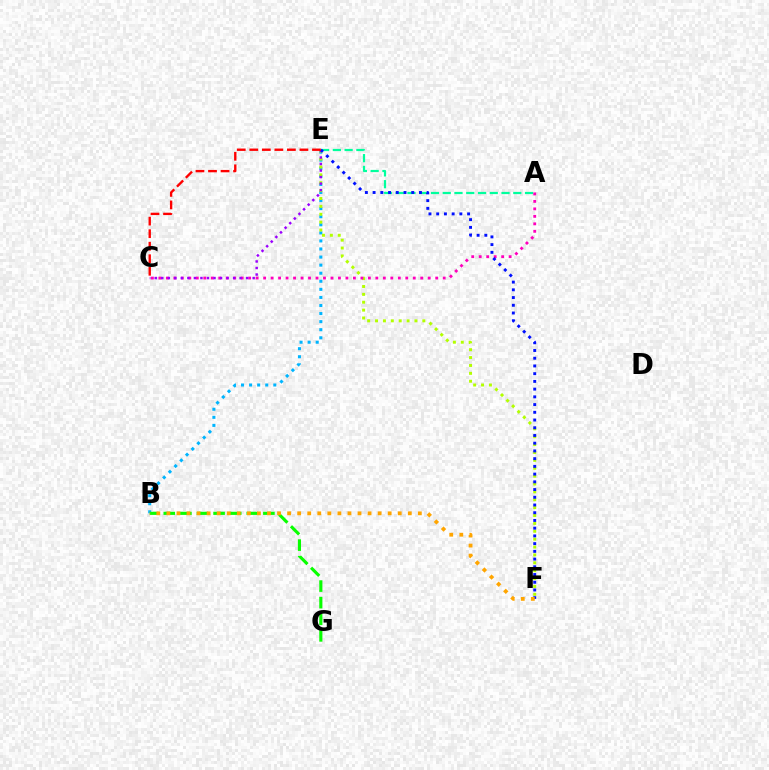{('A', 'E'): [{'color': '#00ff9d', 'line_style': 'dashed', 'thickness': 1.6}], ('B', 'E'): [{'color': '#00b5ff', 'line_style': 'dotted', 'thickness': 2.19}], ('E', 'F'): [{'color': '#b3ff00', 'line_style': 'dotted', 'thickness': 2.14}, {'color': '#0010ff', 'line_style': 'dotted', 'thickness': 2.1}], ('A', 'C'): [{'color': '#ff00bd', 'line_style': 'dotted', 'thickness': 2.03}], ('B', 'G'): [{'color': '#08ff00', 'line_style': 'dashed', 'thickness': 2.26}], ('C', 'E'): [{'color': '#9b00ff', 'line_style': 'dotted', 'thickness': 1.77}, {'color': '#ff0000', 'line_style': 'dashed', 'thickness': 1.7}], ('B', 'F'): [{'color': '#ffa500', 'line_style': 'dotted', 'thickness': 2.73}]}